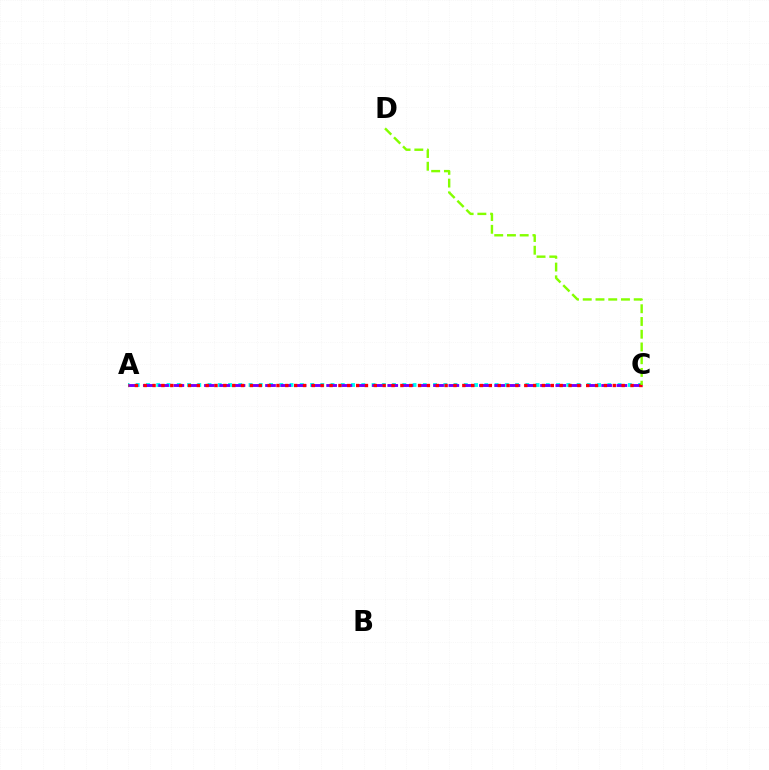{('A', 'C'): [{'color': '#00fff6', 'line_style': 'dotted', 'thickness': 2.79}, {'color': '#7200ff', 'line_style': 'dashed', 'thickness': 2.08}, {'color': '#ff0000', 'line_style': 'dotted', 'thickness': 2.4}], ('C', 'D'): [{'color': '#84ff00', 'line_style': 'dashed', 'thickness': 1.73}]}